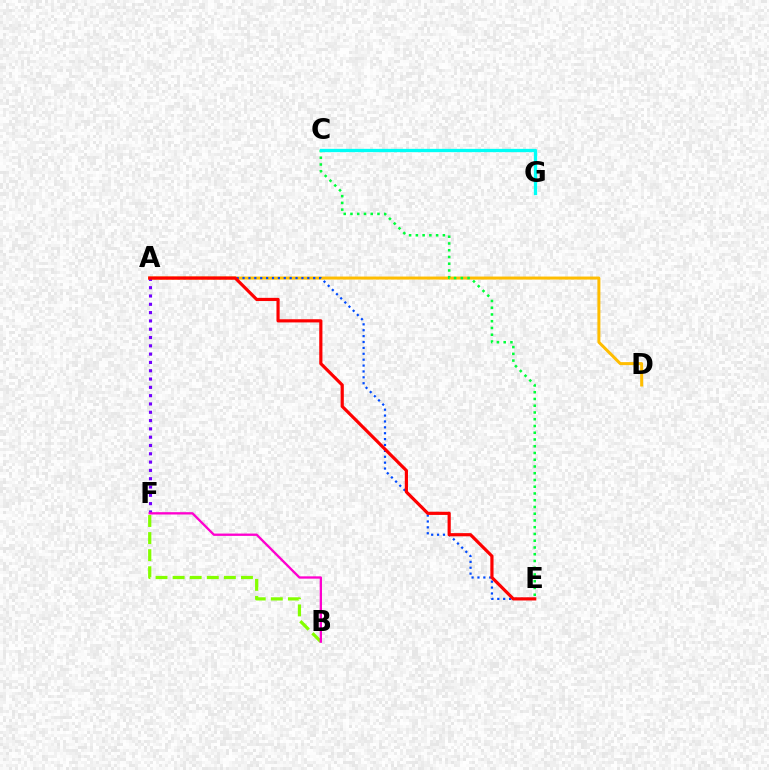{('A', 'D'): [{'color': '#ffbd00', 'line_style': 'solid', 'thickness': 2.16}], ('C', 'E'): [{'color': '#00ff39', 'line_style': 'dotted', 'thickness': 1.83}], ('B', 'F'): [{'color': '#84ff00', 'line_style': 'dashed', 'thickness': 2.32}, {'color': '#ff00cf', 'line_style': 'solid', 'thickness': 1.67}], ('A', 'E'): [{'color': '#004bff', 'line_style': 'dotted', 'thickness': 1.6}, {'color': '#ff0000', 'line_style': 'solid', 'thickness': 2.29}], ('A', 'F'): [{'color': '#7200ff', 'line_style': 'dotted', 'thickness': 2.26}], ('C', 'G'): [{'color': '#00fff6', 'line_style': 'solid', 'thickness': 2.37}]}